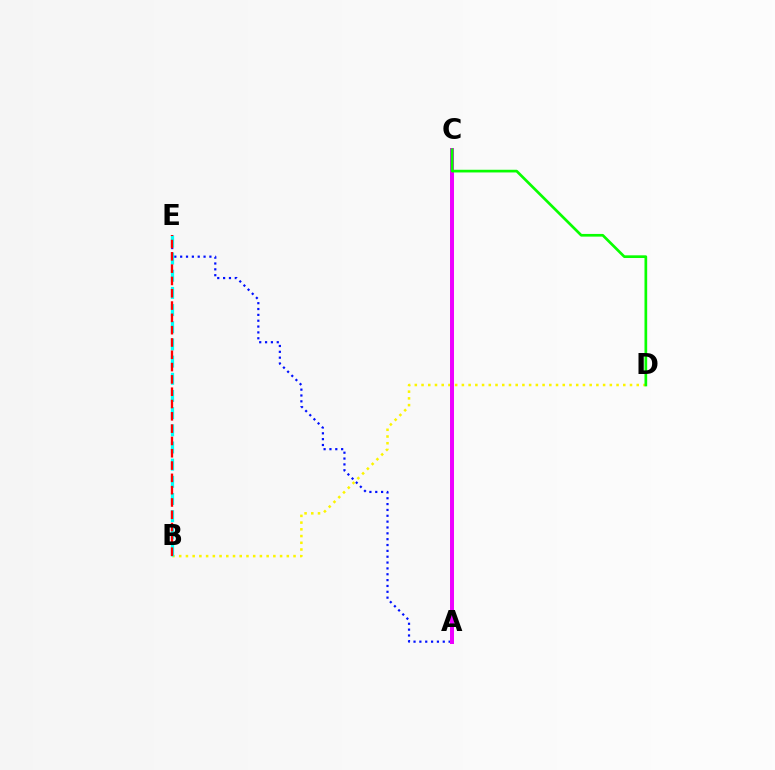{('A', 'E'): [{'color': '#0010ff', 'line_style': 'dotted', 'thickness': 1.59}], ('B', 'D'): [{'color': '#fcf500', 'line_style': 'dotted', 'thickness': 1.83}], ('B', 'E'): [{'color': '#00fff6', 'line_style': 'dashed', 'thickness': 2.33}, {'color': '#ff0000', 'line_style': 'dashed', 'thickness': 1.67}], ('A', 'C'): [{'color': '#ee00ff', 'line_style': 'solid', 'thickness': 2.87}], ('C', 'D'): [{'color': '#08ff00', 'line_style': 'solid', 'thickness': 1.94}]}